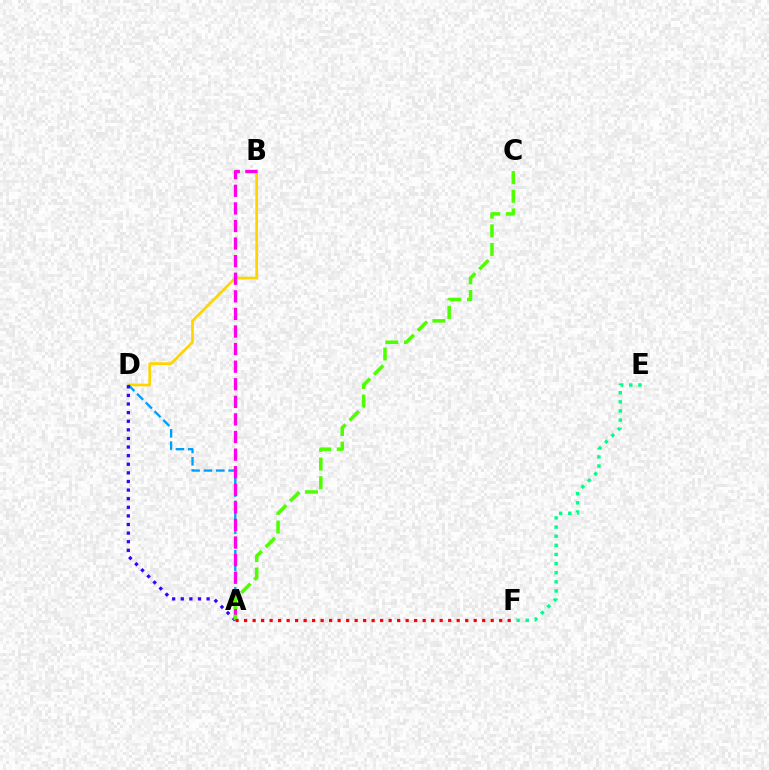{('B', 'D'): [{'color': '#ffd500', 'line_style': 'solid', 'thickness': 1.97}], ('A', 'D'): [{'color': '#009eff', 'line_style': 'dashed', 'thickness': 1.68}, {'color': '#3700ff', 'line_style': 'dotted', 'thickness': 2.34}], ('A', 'B'): [{'color': '#ff00ed', 'line_style': 'dashed', 'thickness': 2.39}], ('A', 'C'): [{'color': '#4fff00', 'line_style': 'dashed', 'thickness': 2.53}], ('E', 'F'): [{'color': '#00ff86', 'line_style': 'dotted', 'thickness': 2.48}], ('A', 'F'): [{'color': '#ff0000', 'line_style': 'dotted', 'thickness': 2.31}]}